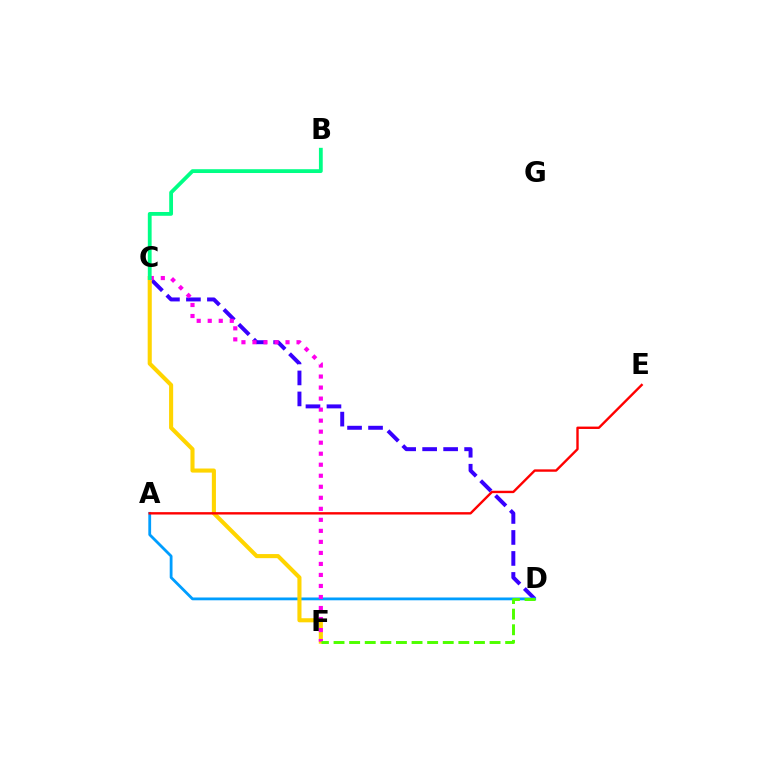{('C', 'D'): [{'color': '#3700ff', 'line_style': 'dashed', 'thickness': 2.85}], ('A', 'D'): [{'color': '#009eff', 'line_style': 'solid', 'thickness': 2.01}], ('C', 'F'): [{'color': '#ffd500', 'line_style': 'solid', 'thickness': 2.94}, {'color': '#ff00ed', 'line_style': 'dotted', 'thickness': 2.99}], ('D', 'F'): [{'color': '#4fff00', 'line_style': 'dashed', 'thickness': 2.12}], ('B', 'C'): [{'color': '#00ff86', 'line_style': 'solid', 'thickness': 2.74}], ('A', 'E'): [{'color': '#ff0000', 'line_style': 'solid', 'thickness': 1.72}]}